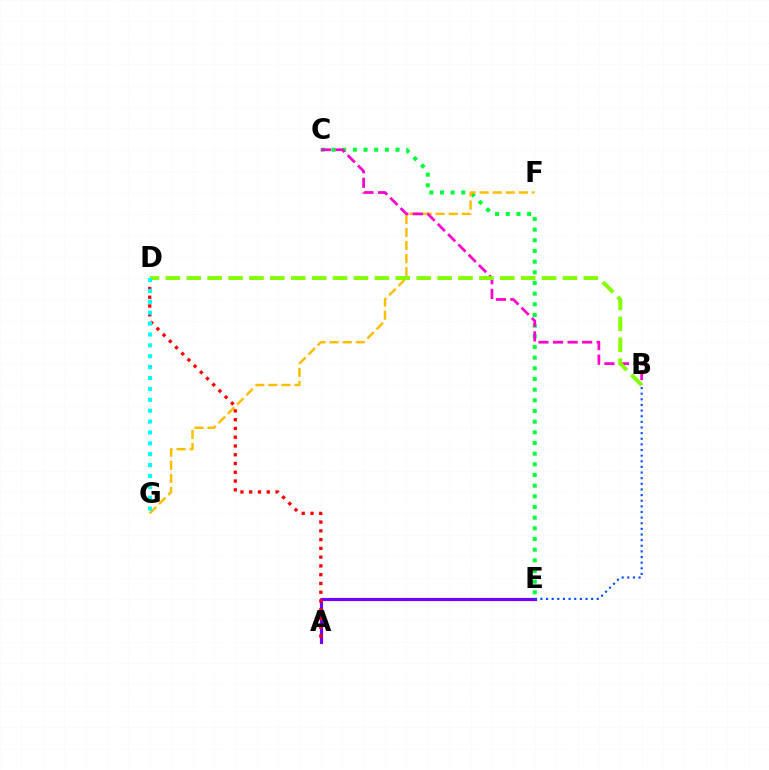{('A', 'E'): [{'color': '#7200ff', 'line_style': 'solid', 'thickness': 2.28}], ('B', 'E'): [{'color': '#004bff', 'line_style': 'dotted', 'thickness': 1.53}], ('C', 'E'): [{'color': '#00ff39', 'line_style': 'dotted', 'thickness': 2.9}], ('F', 'G'): [{'color': '#ffbd00', 'line_style': 'dashed', 'thickness': 1.78}], ('A', 'D'): [{'color': '#ff0000', 'line_style': 'dotted', 'thickness': 2.38}], ('B', 'C'): [{'color': '#ff00cf', 'line_style': 'dashed', 'thickness': 1.98}], ('B', 'D'): [{'color': '#84ff00', 'line_style': 'dashed', 'thickness': 2.84}], ('D', 'G'): [{'color': '#00fff6', 'line_style': 'dotted', 'thickness': 2.96}]}